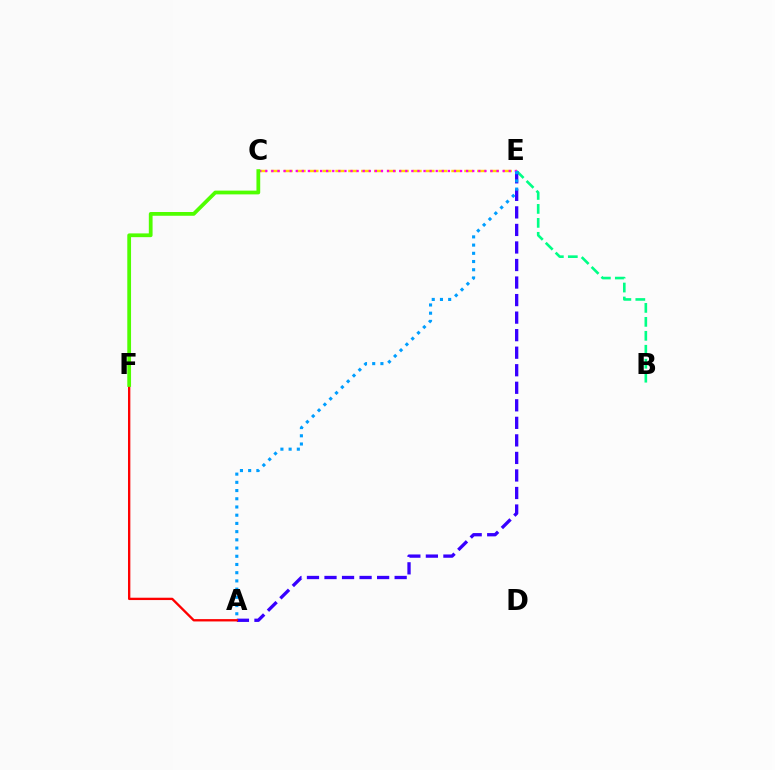{('B', 'E'): [{'color': '#00ff86', 'line_style': 'dashed', 'thickness': 1.9}], ('C', 'E'): [{'color': '#ffd500', 'line_style': 'dashed', 'thickness': 1.75}, {'color': '#ff00ed', 'line_style': 'dotted', 'thickness': 1.65}], ('A', 'E'): [{'color': '#3700ff', 'line_style': 'dashed', 'thickness': 2.38}, {'color': '#009eff', 'line_style': 'dotted', 'thickness': 2.23}], ('A', 'F'): [{'color': '#ff0000', 'line_style': 'solid', 'thickness': 1.69}], ('C', 'F'): [{'color': '#4fff00', 'line_style': 'solid', 'thickness': 2.71}]}